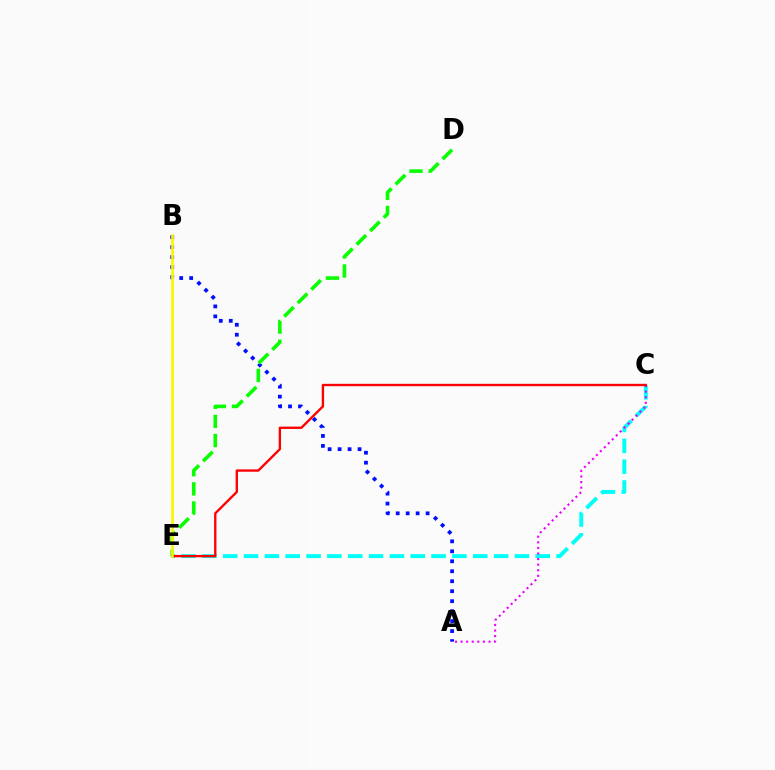{('C', 'E'): [{'color': '#00fff6', 'line_style': 'dashed', 'thickness': 2.83}, {'color': '#ff0000', 'line_style': 'solid', 'thickness': 1.69}], ('A', 'B'): [{'color': '#0010ff', 'line_style': 'dotted', 'thickness': 2.71}], ('D', 'E'): [{'color': '#08ff00', 'line_style': 'dashed', 'thickness': 2.6}], ('A', 'C'): [{'color': '#ee00ff', 'line_style': 'dotted', 'thickness': 1.52}], ('B', 'E'): [{'color': '#fcf500', 'line_style': 'solid', 'thickness': 1.92}]}